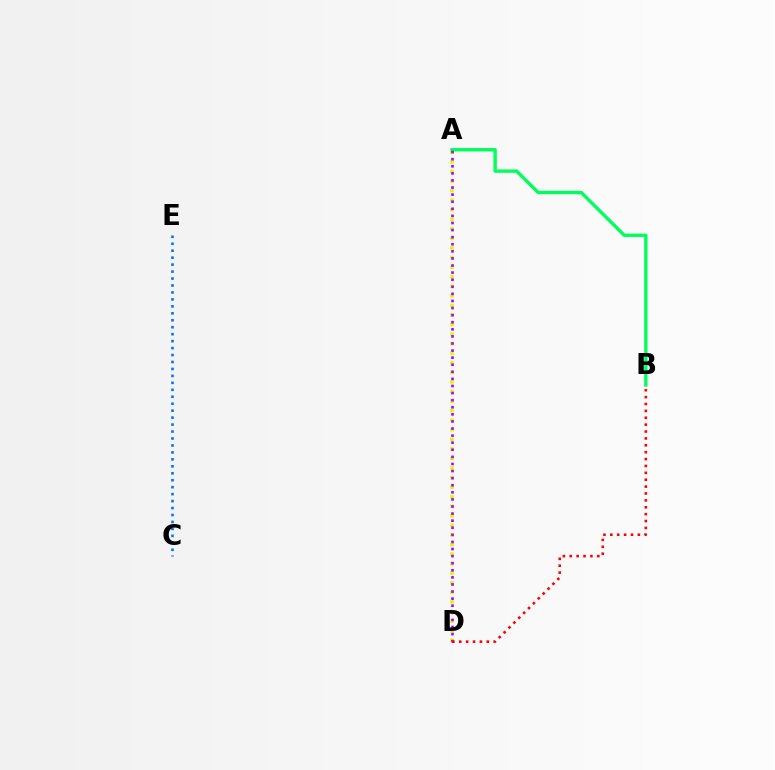{('A', 'D'): [{'color': '#d1ff00', 'line_style': 'dotted', 'thickness': 2.6}, {'color': '#b900ff', 'line_style': 'dotted', 'thickness': 1.93}], ('A', 'B'): [{'color': '#00ff5c', 'line_style': 'solid', 'thickness': 2.43}], ('B', 'D'): [{'color': '#ff0000', 'line_style': 'dotted', 'thickness': 1.87}], ('C', 'E'): [{'color': '#0074ff', 'line_style': 'dotted', 'thickness': 1.89}]}